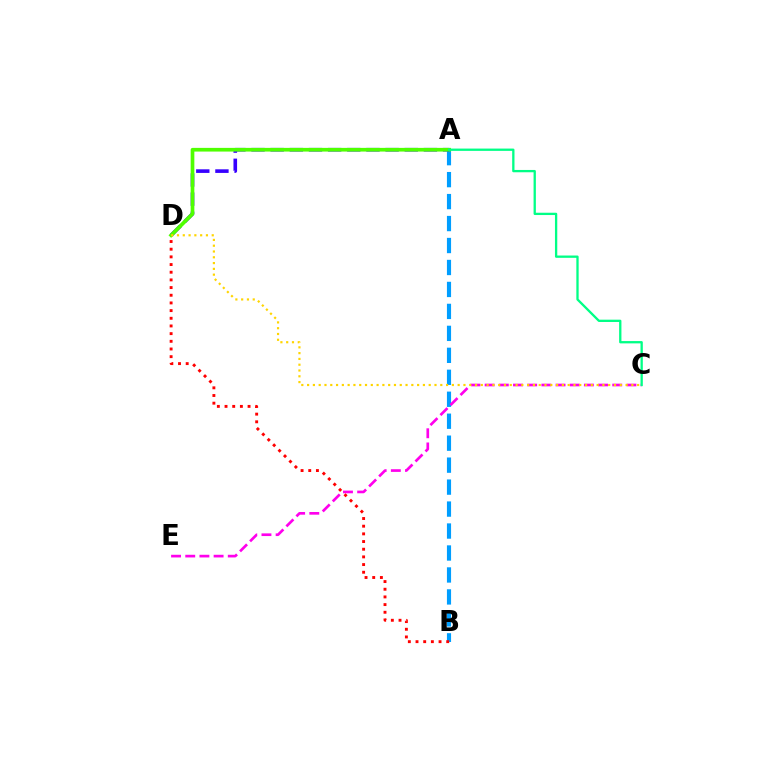{('A', 'B'): [{'color': '#009eff', 'line_style': 'dashed', 'thickness': 2.98}], ('C', 'E'): [{'color': '#ff00ed', 'line_style': 'dashed', 'thickness': 1.93}], ('A', 'D'): [{'color': '#3700ff', 'line_style': 'dashed', 'thickness': 2.6}, {'color': '#4fff00', 'line_style': 'solid', 'thickness': 2.66}], ('C', 'D'): [{'color': '#ffd500', 'line_style': 'dotted', 'thickness': 1.57}], ('B', 'D'): [{'color': '#ff0000', 'line_style': 'dotted', 'thickness': 2.09}], ('A', 'C'): [{'color': '#00ff86', 'line_style': 'solid', 'thickness': 1.66}]}